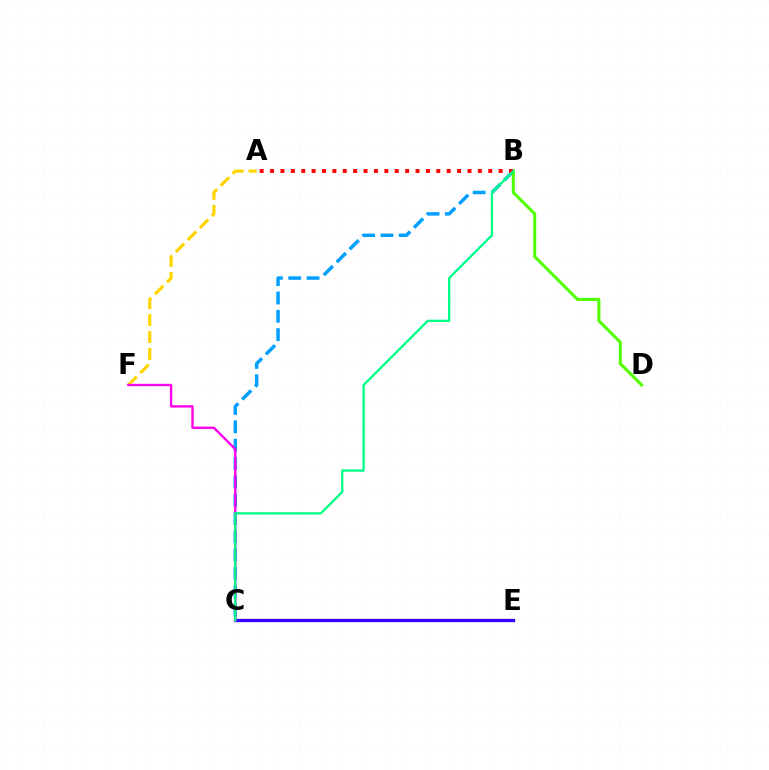{('C', 'E'): [{'color': '#3700ff', 'line_style': 'solid', 'thickness': 2.37}], ('B', 'C'): [{'color': '#009eff', 'line_style': 'dashed', 'thickness': 2.49}, {'color': '#00ff86', 'line_style': 'solid', 'thickness': 1.66}], ('A', 'F'): [{'color': '#ffd500', 'line_style': 'dashed', 'thickness': 2.31}], ('B', 'D'): [{'color': '#4fff00', 'line_style': 'solid', 'thickness': 2.19}], ('C', 'F'): [{'color': '#ff00ed', 'line_style': 'solid', 'thickness': 1.7}], ('A', 'B'): [{'color': '#ff0000', 'line_style': 'dotted', 'thickness': 2.82}]}